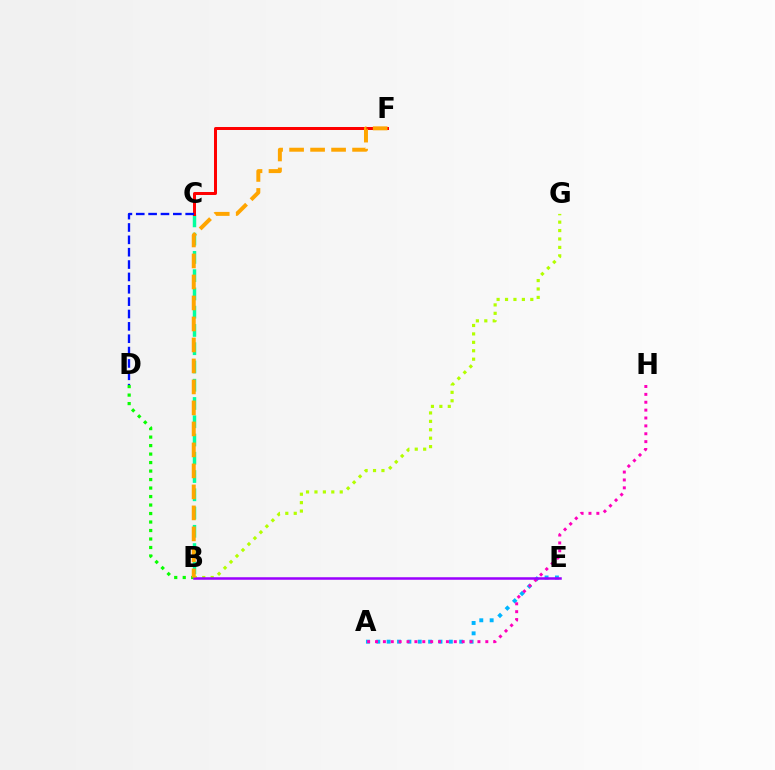{('A', 'E'): [{'color': '#00b5ff', 'line_style': 'dotted', 'thickness': 2.82}], ('B', 'C'): [{'color': '#00ff9d', 'line_style': 'dashed', 'thickness': 2.48}], ('B', 'G'): [{'color': '#b3ff00', 'line_style': 'dotted', 'thickness': 2.29}], ('B', 'D'): [{'color': '#08ff00', 'line_style': 'dotted', 'thickness': 2.31}], ('C', 'F'): [{'color': '#ff0000', 'line_style': 'solid', 'thickness': 2.16}], ('A', 'H'): [{'color': '#ff00bd', 'line_style': 'dotted', 'thickness': 2.14}], ('B', 'E'): [{'color': '#9b00ff', 'line_style': 'solid', 'thickness': 1.81}], ('C', 'D'): [{'color': '#0010ff', 'line_style': 'dashed', 'thickness': 1.68}], ('B', 'F'): [{'color': '#ffa500', 'line_style': 'dashed', 'thickness': 2.85}]}